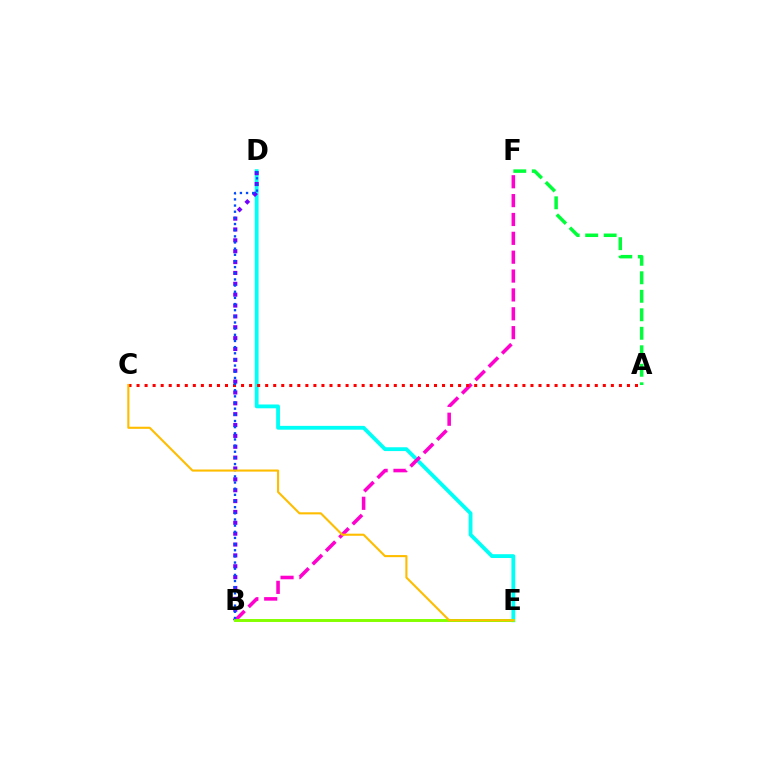{('D', 'E'): [{'color': '#00fff6', 'line_style': 'solid', 'thickness': 2.75}], ('B', 'D'): [{'color': '#7200ff', 'line_style': 'dotted', 'thickness': 2.95}, {'color': '#004bff', 'line_style': 'dotted', 'thickness': 1.67}], ('B', 'F'): [{'color': '#ff00cf', 'line_style': 'dashed', 'thickness': 2.56}], ('A', 'F'): [{'color': '#00ff39', 'line_style': 'dashed', 'thickness': 2.51}], ('A', 'C'): [{'color': '#ff0000', 'line_style': 'dotted', 'thickness': 2.18}], ('B', 'E'): [{'color': '#84ff00', 'line_style': 'solid', 'thickness': 2.12}], ('C', 'E'): [{'color': '#ffbd00', 'line_style': 'solid', 'thickness': 1.52}]}